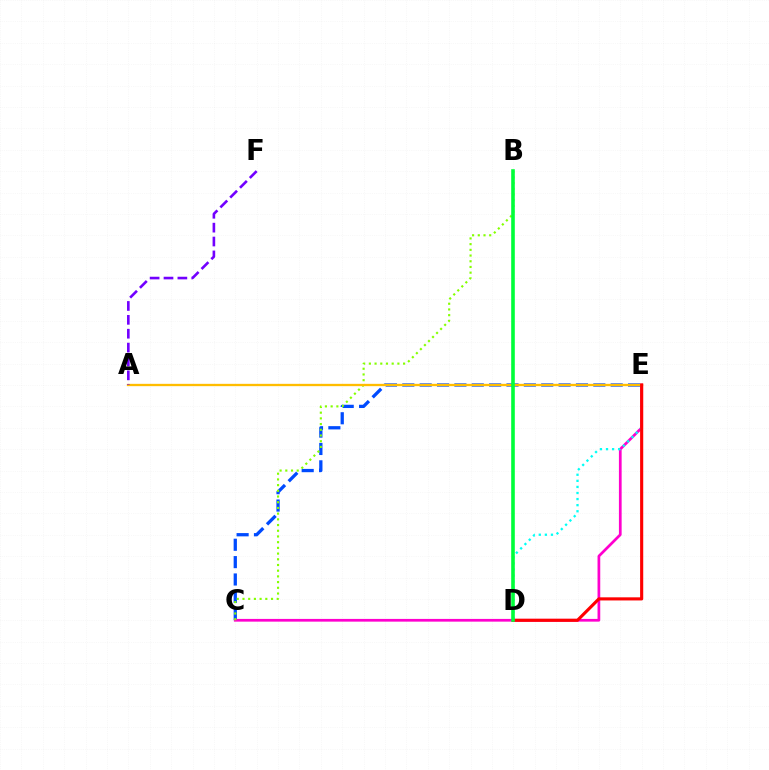{('C', 'E'): [{'color': '#004bff', 'line_style': 'dashed', 'thickness': 2.36}, {'color': '#ff00cf', 'line_style': 'solid', 'thickness': 1.96}], ('B', 'C'): [{'color': '#84ff00', 'line_style': 'dotted', 'thickness': 1.55}], ('D', 'E'): [{'color': '#00fff6', 'line_style': 'dotted', 'thickness': 1.65}, {'color': '#ff0000', 'line_style': 'solid', 'thickness': 2.25}], ('A', 'E'): [{'color': '#ffbd00', 'line_style': 'solid', 'thickness': 1.67}], ('B', 'D'): [{'color': '#00ff39', 'line_style': 'solid', 'thickness': 2.6}], ('A', 'F'): [{'color': '#7200ff', 'line_style': 'dashed', 'thickness': 1.89}]}